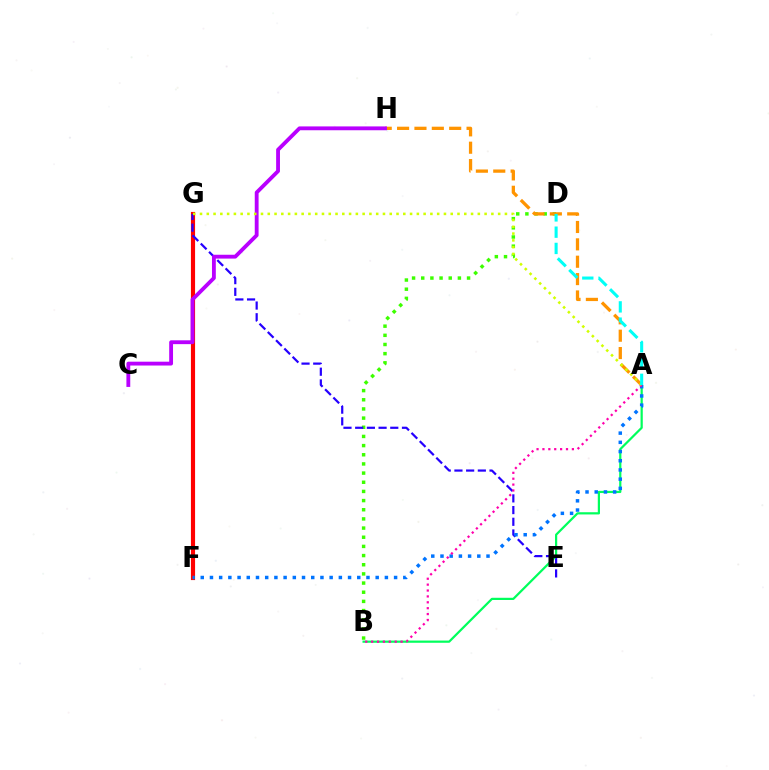{('F', 'G'): [{'color': '#ff0000', 'line_style': 'solid', 'thickness': 2.99}], ('B', 'D'): [{'color': '#3dff00', 'line_style': 'dotted', 'thickness': 2.49}], ('A', 'H'): [{'color': '#ff9400', 'line_style': 'dashed', 'thickness': 2.36}], ('E', 'G'): [{'color': '#2500ff', 'line_style': 'dashed', 'thickness': 1.59}], ('A', 'B'): [{'color': '#00ff5c', 'line_style': 'solid', 'thickness': 1.6}, {'color': '#ff00ac', 'line_style': 'dotted', 'thickness': 1.6}], ('A', 'F'): [{'color': '#0074ff', 'line_style': 'dotted', 'thickness': 2.5}], ('C', 'H'): [{'color': '#b900ff', 'line_style': 'solid', 'thickness': 2.76}], ('A', 'G'): [{'color': '#d1ff00', 'line_style': 'dotted', 'thickness': 1.84}], ('A', 'D'): [{'color': '#00fff6', 'line_style': 'dashed', 'thickness': 2.21}]}